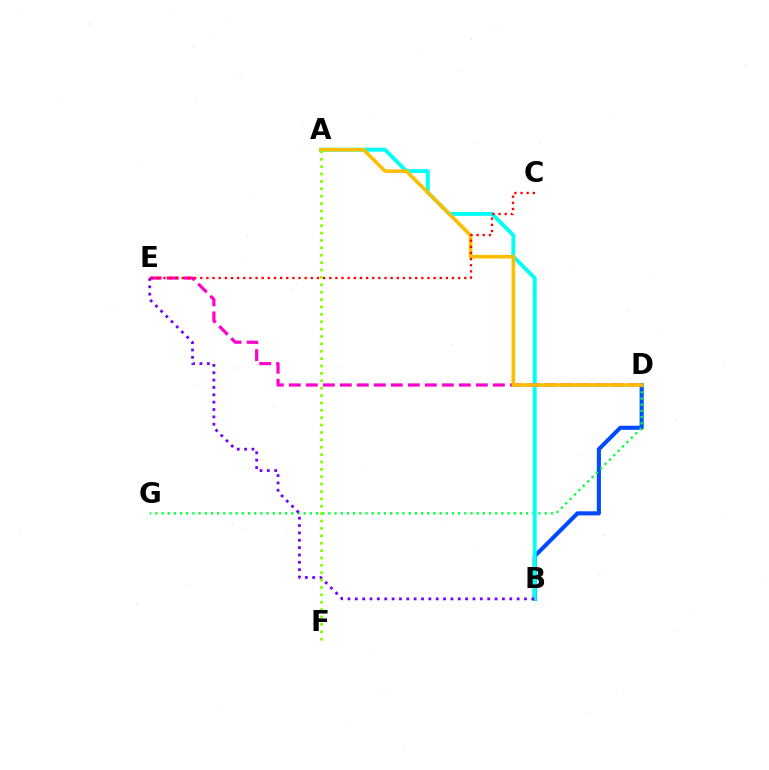{('B', 'D'): [{'color': '#004bff', 'line_style': 'solid', 'thickness': 2.94}], ('D', 'G'): [{'color': '#00ff39', 'line_style': 'dotted', 'thickness': 1.68}], ('A', 'B'): [{'color': '#00fff6', 'line_style': 'solid', 'thickness': 2.81}], ('D', 'E'): [{'color': '#ff00cf', 'line_style': 'dashed', 'thickness': 2.31}], ('A', 'D'): [{'color': '#ffbd00', 'line_style': 'solid', 'thickness': 2.58}], ('B', 'E'): [{'color': '#7200ff', 'line_style': 'dotted', 'thickness': 2.0}], ('C', 'E'): [{'color': '#ff0000', 'line_style': 'dotted', 'thickness': 1.67}], ('A', 'F'): [{'color': '#84ff00', 'line_style': 'dotted', 'thickness': 2.01}]}